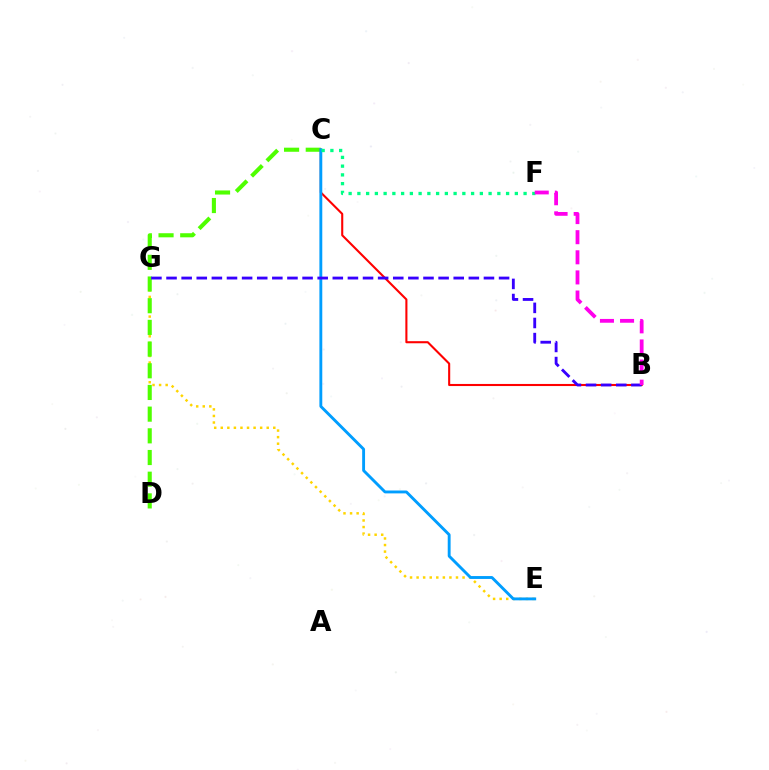{('E', 'G'): [{'color': '#ffd500', 'line_style': 'dotted', 'thickness': 1.78}], ('C', 'D'): [{'color': '#4fff00', 'line_style': 'dashed', 'thickness': 2.95}], ('B', 'C'): [{'color': '#ff0000', 'line_style': 'solid', 'thickness': 1.51}], ('C', 'E'): [{'color': '#009eff', 'line_style': 'solid', 'thickness': 2.07}], ('B', 'G'): [{'color': '#3700ff', 'line_style': 'dashed', 'thickness': 2.05}], ('C', 'F'): [{'color': '#00ff86', 'line_style': 'dotted', 'thickness': 2.38}], ('B', 'F'): [{'color': '#ff00ed', 'line_style': 'dashed', 'thickness': 2.73}]}